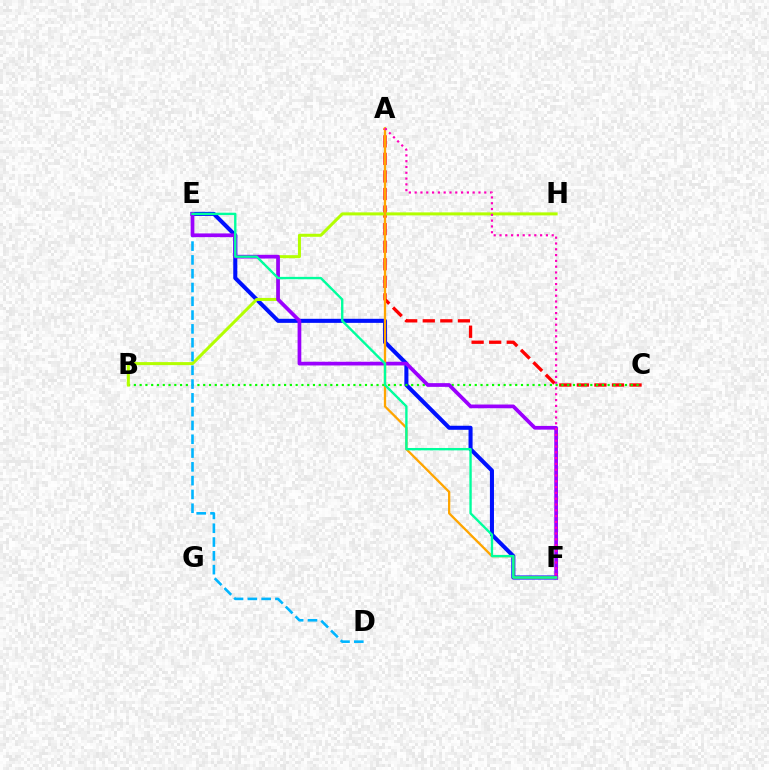{('E', 'F'): [{'color': '#0010ff', 'line_style': 'solid', 'thickness': 2.92}, {'color': '#9b00ff', 'line_style': 'solid', 'thickness': 2.67}, {'color': '#00ff9d', 'line_style': 'solid', 'thickness': 1.7}], ('A', 'C'): [{'color': '#ff0000', 'line_style': 'dashed', 'thickness': 2.39}], ('B', 'C'): [{'color': '#08ff00', 'line_style': 'dotted', 'thickness': 1.57}], ('B', 'H'): [{'color': '#b3ff00', 'line_style': 'solid', 'thickness': 2.17}], ('D', 'E'): [{'color': '#00b5ff', 'line_style': 'dashed', 'thickness': 1.87}], ('A', 'F'): [{'color': '#ffa500', 'line_style': 'solid', 'thickness': 1.65}, {'color': '#ff00bd', 'line_style': 'dotted', 'thickness': 1.58}]}